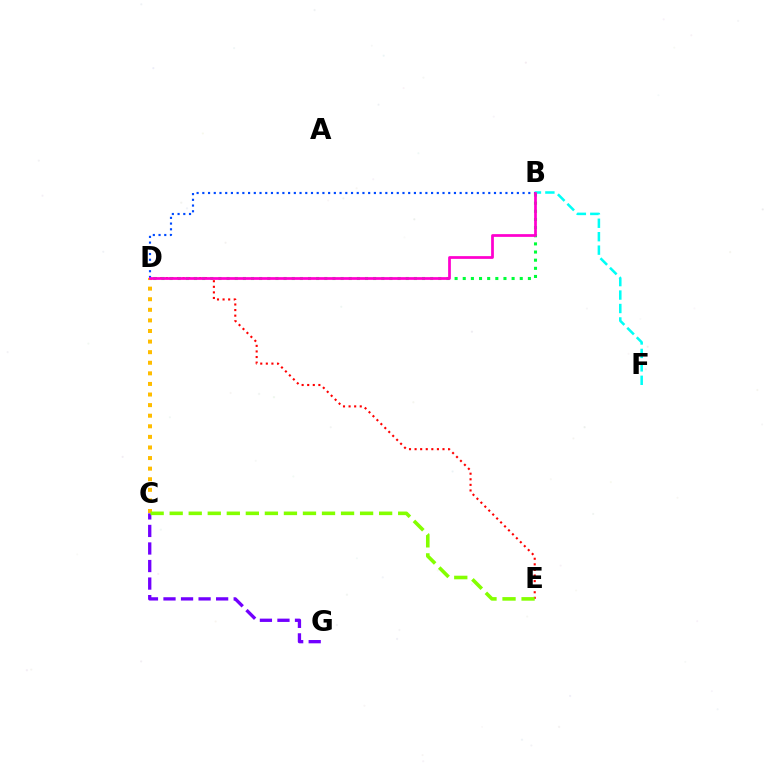{('C', 'D'): [{'color': '#ffbd00', 'line_style': 'dotted', 'thickness': 2.88}], ('D', 'E'): [{'color': '#ff0000', 'line_style': 'dotted', 'thickness': 1.52}], ('B', 'F'): [{'color': '#00fff6', 'line_style': 'dashed', 'thickness': 1.83}], ('B', 'D'): [{'color': '#004bff', 'line_style': 'dotted', 'thickness': 1.55}, {'color': '#00ff39', 'line_style': 'dotted', 'thickness': 2.21}, {'color': '#ff00cf', 'line_style': 'solid', 'thickness': 1.97}], ('C', 'G'): [{'color': '#7200ff', 'line_style': 'dashed', 'thickness': 2.38}], ('C', 'E'): [{'color': '#84ff00', 'line_style': 'dashed', 'thickness': 2.59}]}